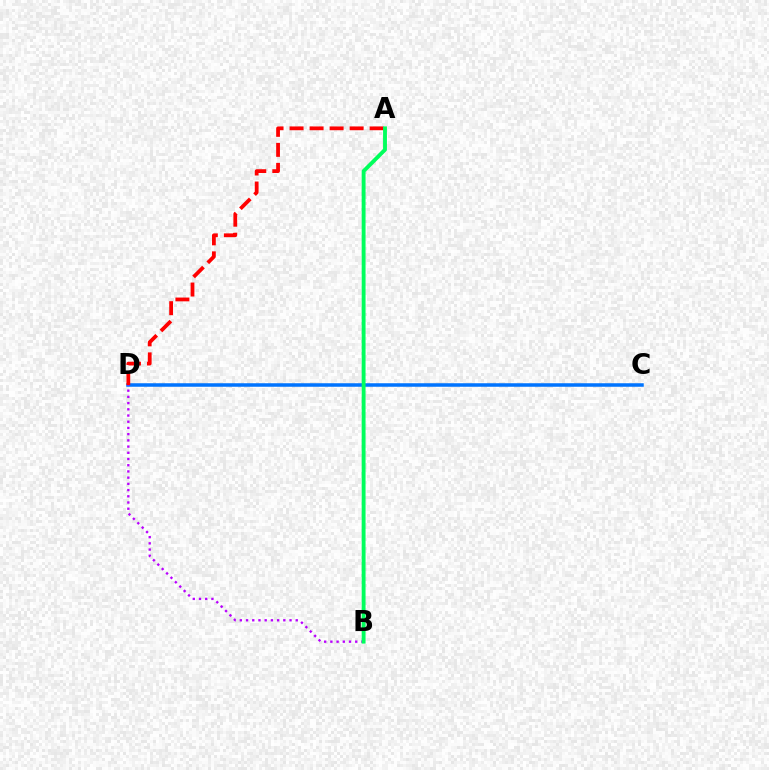{('C', 'D'): [{'color': '#0074ff', 'line_style': 'solid', 'thickness': 2.53}], ('A', 'D'): [{'color': '#ff0000', 'line_style': 'dashed', 'thickness': 2.72}], ('B', 'D'): [{'color': '#b900ff', 'line_style': 'dotted', 'thickness': 1.69}], ('A', 'B'): [{'color': '#d1ff00', 'line_style': 'dotted', 'thickness': 2.01}, {'color': '#00ff5c', 'line_style': 'solid', 'thickness': 2.78}]}